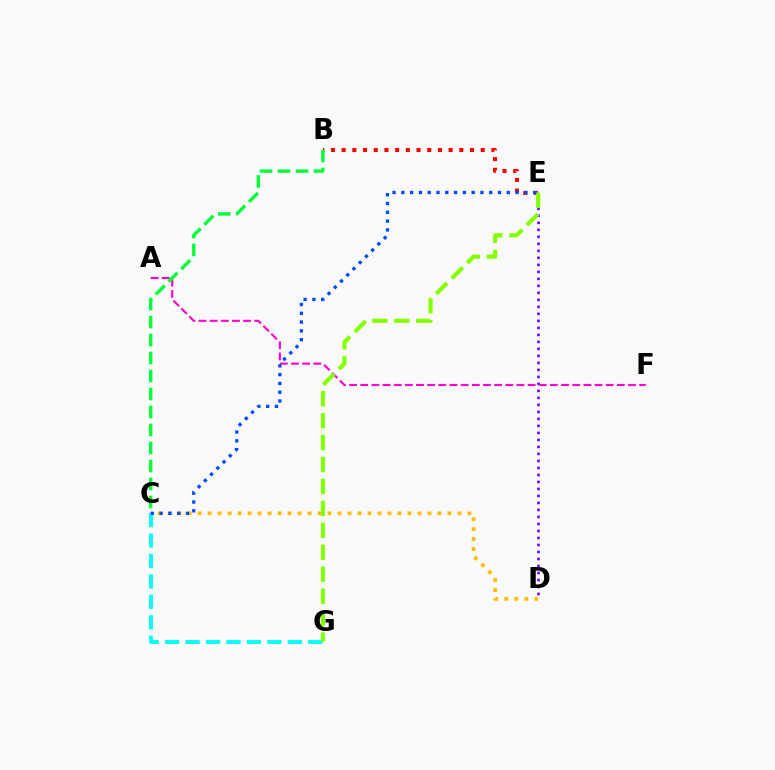{('C', 'D'): [{'color': '#ffbd00', 'line_style': 'dotted', 'thickness': 2.71}], ('D', 'E'): [{'color': '#7200ff', 'line_style': 'dotted', 'thickness': 1.9}], ('B', 'E'): [{'color': '#ff0000', 'line_style': 'dotted', 'thickness': 2.91}], ('C', 'G'): [{'color': '#00fff6', 'line_style': 'dashed', 'thickness': 2.78}], ('A', 'F'): [{'color': '#ff00cf', 'line_style': 'dashed', 'thickness': 1.52}], ('C', 'E'): [{'color': '#004bff', 'line_style': 'dotted', 'thickness': 2.39}], ('E', 'G'): [{'color': '#84ff00', 'line_style': 'dashed', 'thickness': 2.98}], ('B', 'C'): [{'color': '#00ff39', 'line_style': 'dashed', 'thickness': 2.44}]}